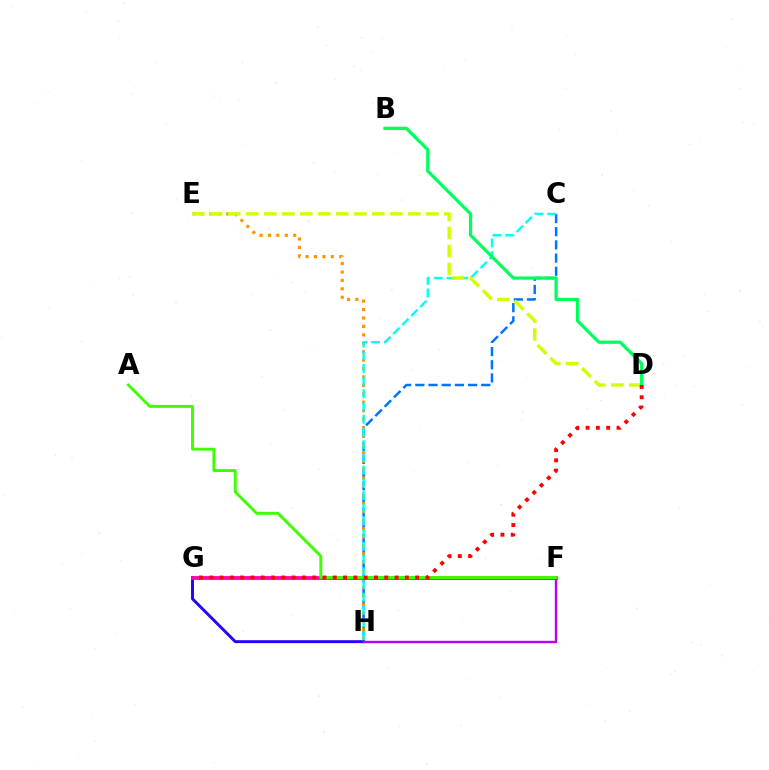{('G', 'H'): [{'color': '#2500ff', 'line_style': 'solid', 'thickness': 2.1}], ('C', 'H'): [{'color': '#0074ff', 'line_style': 'dashed', 'thickness': 1.79}, {'color': '#00fff6', 'line_style': 'dashed', 'thickness': 1.73}], ('E', 'H'): [{'color': '#ff9400', 'line_style': 'dotted', 'thickness': 2.29}], ('D', 'E'): [{'color': '#d1ff00', 'line_style': 'dashed', 'thickness': 2.45}], ('F', 'H'): [{'color': '#b900ff', 'line_style': 'solid', 'thickness': 1.73}], ('F', 'G'): [{'color': '#ff00ac', 'line_style': 'solid', 'thickness': 2.72}], ('B', 'D'): [{'color': '#00ff5c', 'line_style': 'solid', 'thickness': 2.32}], ('A', 'F'): [{'color': '#3dff00', 'line_style': 'solid', 'thickness': 2.1}], ('D', 'G'): [{'color': '#ff0000', 'line_style': 'dotted', 'thickness': 2.8}]}